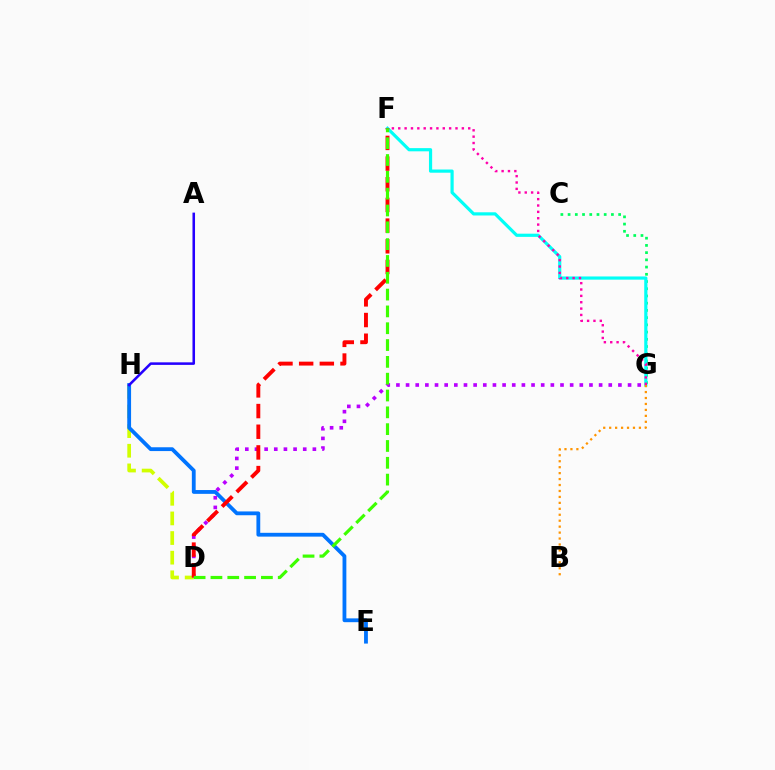{('C', 'G'): [{'color': '#00ff5c', 'line_style': 'dotted', 'thickness': 1.96}], ('D', 'H'): [{'color': '#d1ff00', 'line_style': 'dashed', 'thickness': 2.67}], ('F', 'G'): [{'color': '#00fff6', 'line_style': 'solid', 'thickness': 2.3}, {'color': '#ff00ac', 'line_style': 'dotted', 'thickness': 1.73}], ('E', 'H'): [{'color': '#0074ff', 'line_style': 'solid', 'thickness': 2.74}], ('D', 'G'): [{'color': '#b900ff', 'line_style': 'dotted', 'thickness': 2.62}], ('B', 'G'): [{'color': '#ff9400', 'line_style': 'dotted', 'thickness': 1.62}], ('D', 'F'): [{'color': '#ff0000', 'line_style': 'dashed', 'thickness': 2.81}, {'color': '#3dff00', 'line_style': 'dashed', 'thickness': 2.29}], ('A', 'H'): [{'color': '#2500ff', 'line_style': 'solid', 'thickness': 1.83}]}